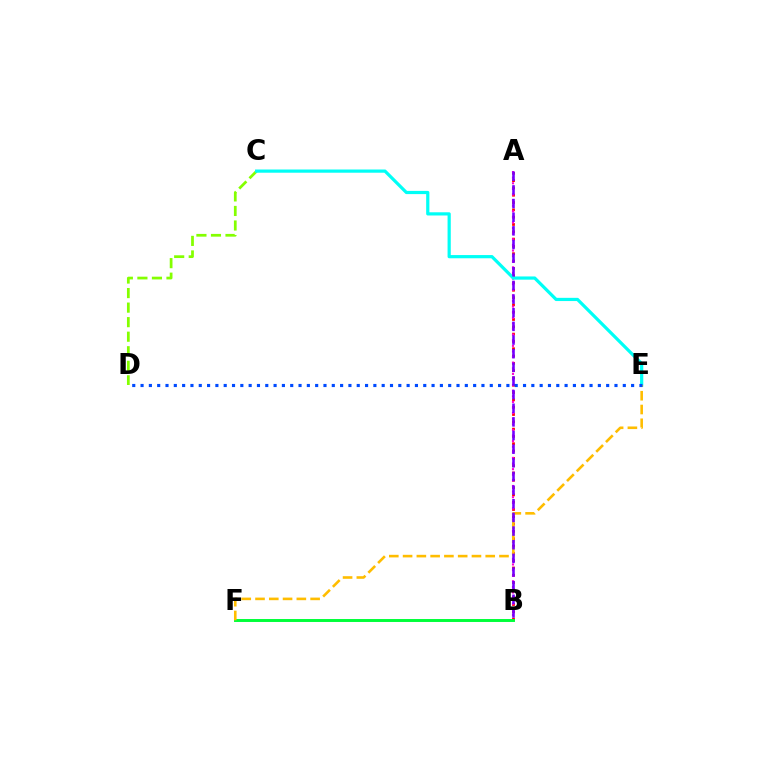{('C', 'D'): [{'color': '#84ff00', 'line_style': 'dashed', 'thickness': 1.98}], ('A', 'B'): [{'color': '#ff0000', 'line_style': 'dotted', 'thickness': 1.99}, {'color': '#ff00cf', 'line_style': 'dotted', 'thickness': 1.52}, {'color': '#7200ff', 'line_style': 'dashed', 'thickness': 1.85}], ('C', 'E'): [{'color': '#00fff6', 'line_style': 'solid', 'thickness': 2.31}], ('B', 'F'): [{'color': '#00ff39', 'line_style': 'solid', 'thickness': 2.12}], ('E', 'F'): [{'color': '#ffbd00', 'line_style': 'dashed', 'thickness': 1.87}], ('D', 'E'): [{'color': '#004bff', 'line_style': 'dotted', 'thickness': 2.26}]}